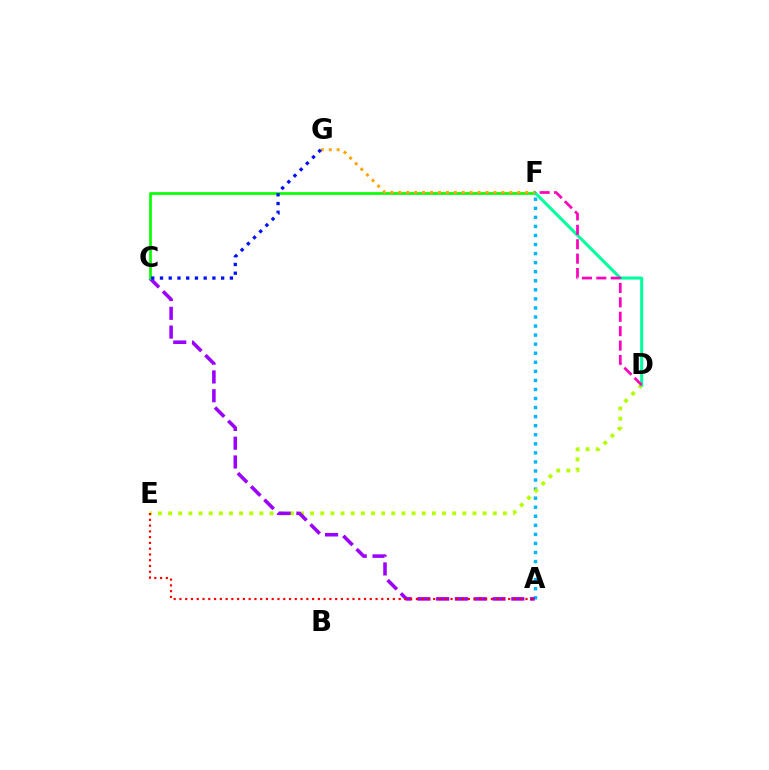{('A', 'F'): [{'color': '#00b5ff', 'line_style': 'dotted', 'thickness': 2.46}], ('D', 'E'): [{'color': '#b3ff00', 'line_style': 'dotted', 'thickness': 2.76}], ('A', 'C'): [{'color': '#9b00ff', 'line_style': 'dashed', 'thickness': 2.55}], ('C', 'F'): [{'color': '#08ff00', 'line_style': 'solid', 'thickness': 1.95}], ('D', 'F'): [{'color': '#00ff9d', 'line_style': 'solid', 'thickness': 2.17}, {'color': '#ff00bd', 'line_style': 'dashed', 'thickness': 1.96}], ('A', 'E'): [{'color': '#ff0000', 'line_style': 'dotted', 'thickness': 1.57}], ('F', 'G'): [{'color': '#ffa500', 'line_style': 'dotted', 'thickness': 2.15}], ('C', 'G'): [{'color': '#0010ff', 'line_style': 'dotted', 'thickness': 2.37}]}